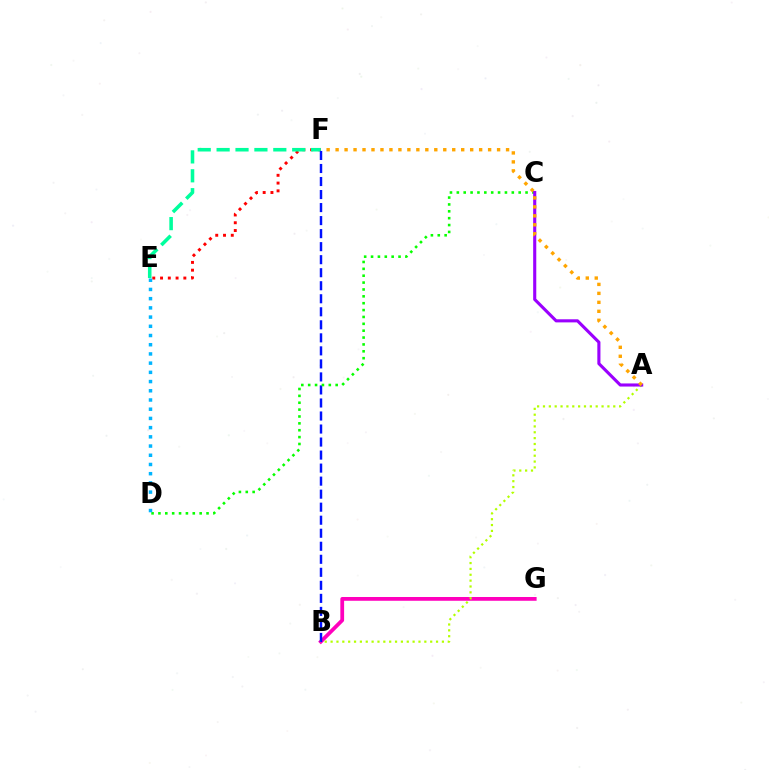{('B', 'G'): [{'color': '#ff00bd', 'line_style': 'solid', 'thickness': 2.71}], ('E', 'F'): [{'color': '#ff0000', 'line_style': 'dotted', 'thickness': 2.11}, {'color': '#00ff9d', 'line_style': 'dashed', 'thickness': 2.57}], ('B', 'F'): [{'color': '#0010ff', 'line_style': 'dashed', 'thickness': 1.77}], ('C', 'D'): [{'color': '#08ff00', 'line_style': 'dotted', 'thickness': 1.87}], ('A', 'B'): [{'color': '#b3ff00', 'line_style': 'dotted', 'thickness': 1.59}], ('D', 'E'): [{'color': '#00b5ff', 'line_style': 'dotted', 'thickness': 2.5}], ('A', 'C'): [{'color': '#9b00ff', 'line_style': 'solid', 'thickness': 2.24}], ('A', 'F'): [{'color': '#ffa500', 'line_style': 'dotted', 'thickness': 2.44}]}